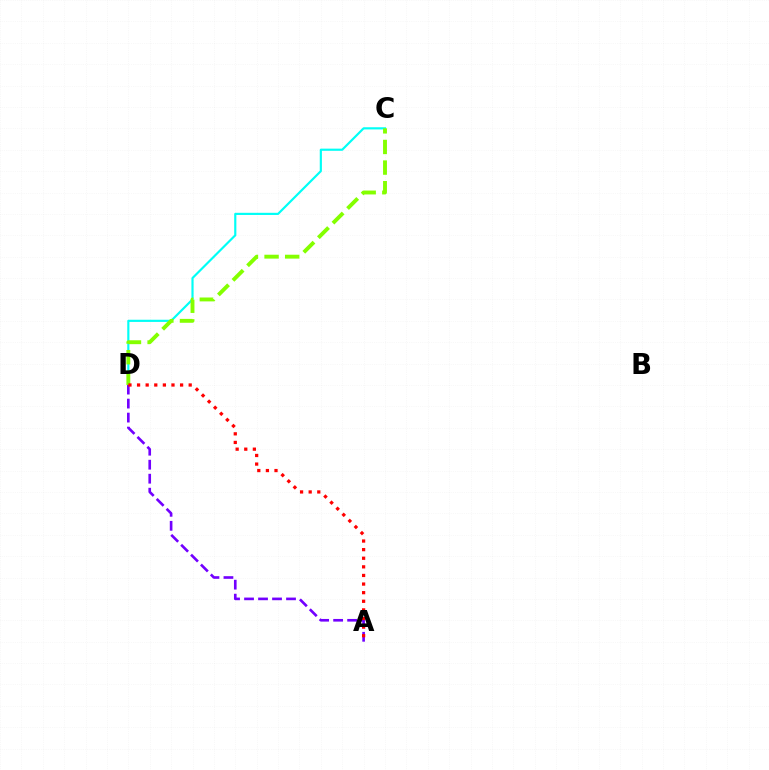{('C', 'D'): [{'color': '#00fff6', 'line_style': 'solid', 'thickness': 1.56}, {'color': '#84ff00', 'line_style': 'dashed', 'thickness': 2.8}], ('A', 'D'): [{'color': '#7200ff', 'line_style': 'dashed', 'thickness': 1.9}, {'color': '#ff0000', 'line_style': 'dotted', 'thickness': 2.34}]}